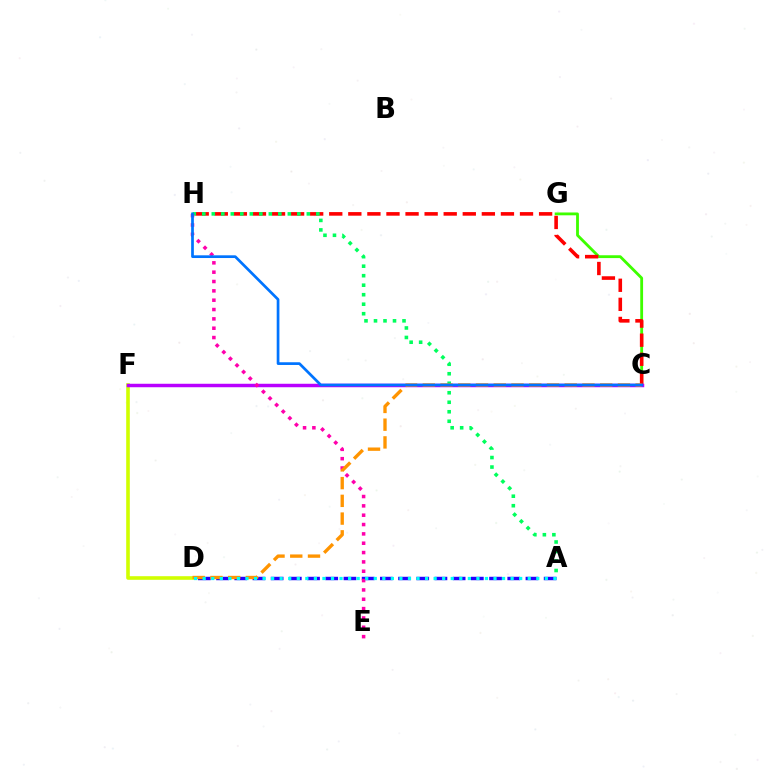{('D', 'F'): [{'color': '#d1ff00', 'line_style': 'solid', 'thickness': 2.6}], ('C', 'G'): [{'color': '#3dff00', 'line_style': 'solid', 'thickness': 2.03}], ('C', 'H'): [{'color': '#ff0000', 'line_style': 'dashed', 'thickness': 2.59}, {'color': '#0074ff', 'line_style': 'solid', 'thickness': 1.95}], ('A', 'D'): [{'color': '#2500ff', 'line_style': 'dashed', 'thickness': 2.47}, {'color': '#00fff6', 'line_style': 'dotted', 'thickness': 2.32}], ('C', 'F'): [{'color': '#b900ff', 'line_style': 'solid', 'thickness': 2.5}], ('A', 'H'): [{'color': '#00ff5c', 'line_style': 'dotted', 'thickness': 2.58}], ('E', 'H'): [{'color': '#ff00ac', 'line_style': 'dotted', 'thickness': 2.54}], ('C', 'D'): [{'color': '#ff9400', 'line_style': 'dashed', 'thickness': 2.41}]}